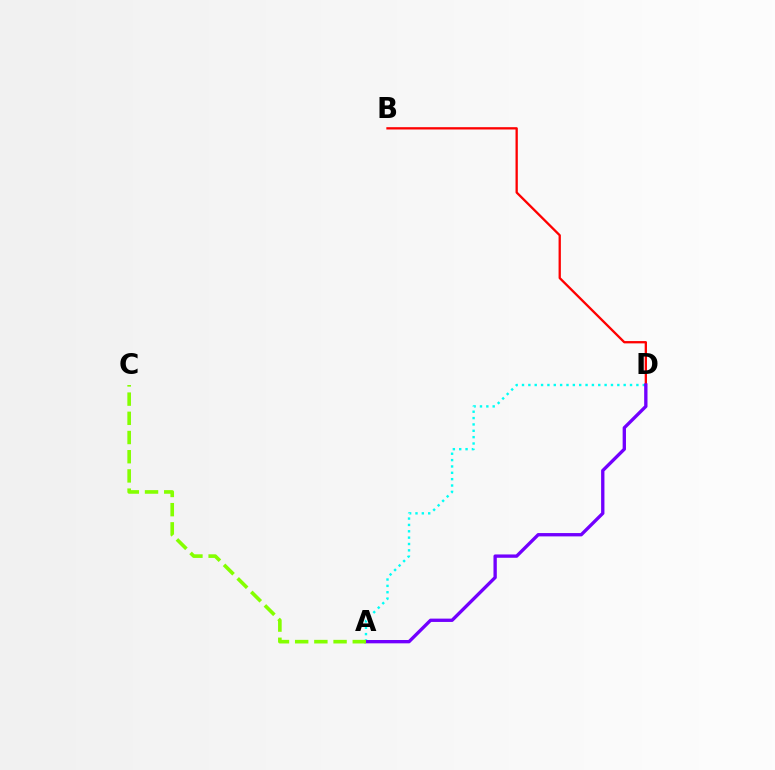{('A', 'D'): [{'color': '#00fff6', 'line_style': 'dotted', 'thickness': 1.73}, {'color': '#7200ff', 'line_style': 'solid', 'thickness': 2.4}], ('B', 'D'): [{'color': '#ff0000', 'line_style': 'solid', 'thickness': 1.66}], ('A', 'C'): [{'color': '#84ff00', 'line_style': 'dashed', 'thickness': 2.61}]}